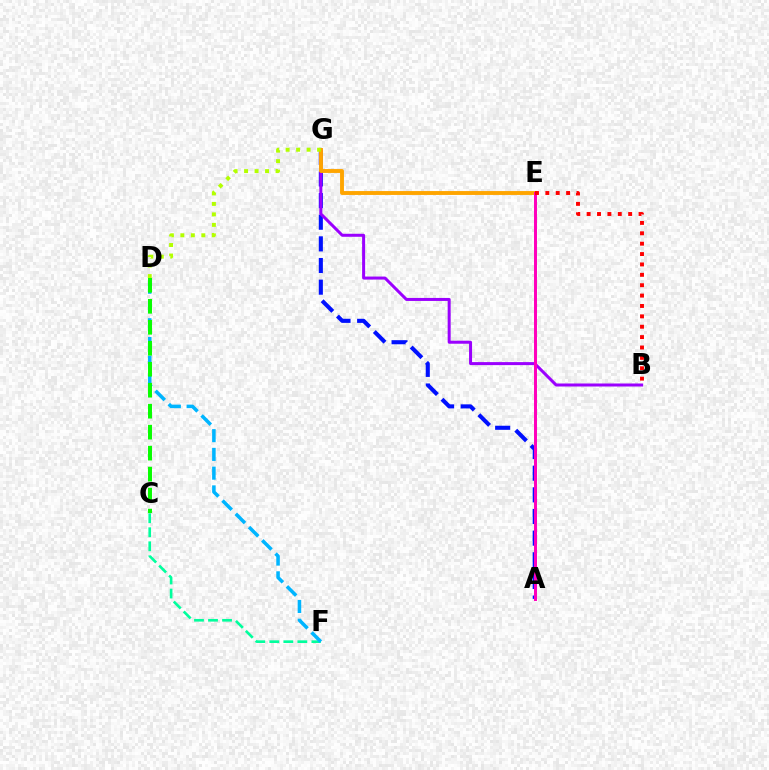{('C', 'F'): [{'color': '#00ff9d', 'line_style': 'dashed', 'thickness': 1.91}], ('A', 'G'): [{'color': '#0010ff', 'line_style': 'dashed', 'thickness': 2.94}], ('B', 'G'): [{'color': '#9b00ff', 'line_style': 'solid', 'thickness': 2.17}], ('E', 'G'): [{'color': '#ffa500', 'line_style': 'solid', 'thickness': 2.79}], ('D', 'F'): [{'color': '#00b5ff', 'line_style': 'dashed', 'thickness': 2.55}], ('D', 'G'): [{'color': '#b3ff00', 'line_style': 'dotted', 'thickness': 2.85}], ('A', 'E'): [{'color': '#ff00bd', 'line_style': 'solid', 'thickness': 2.14}], ('B', 'E'): [{'color': '#ff0000', 'line_style': 'dotted', 'thickness': 2.82}], ('C', 'D'): [{'color': '#08ff00', 'line_style': 'dashed', 'thickness': 2.85}]}